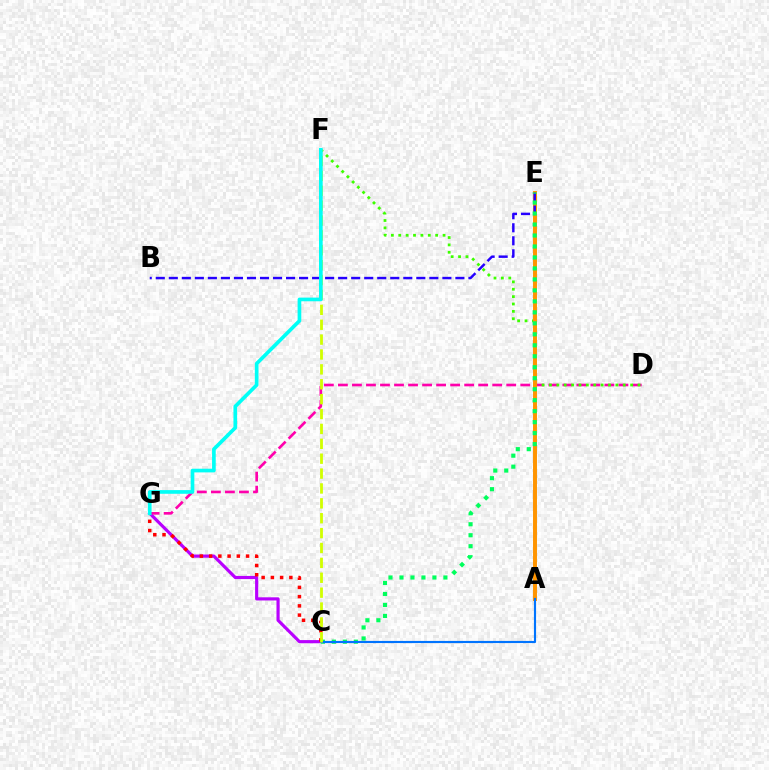{('C', 'G'): [{'color': '#b900ff', 'line_style': 'solid', 'thickness': 2.27}, {'color': '#ff0000', 'line_style': 'dotted', 'thickness': 2.51}], ('D', 'G'): [{'color': '#ff00ac', 'line_style': 'dashed', 'thickness': 1.91}], ('D', 'F'): [{'color': '#3dff00', 'line_style': 'dotted', 'thickness': 2.01}], ('A', 'E'): [{'color': '#ff9400', 'line_style': 'solid', 'thickness': 2.85}], ('B', 'E'): [{'color': '#2500ff', 'line_style': 'dashed', 'thickness': 1.77}], ('C', 'E'): [{'color': '#00ff5c', 'line_style': 'dotted', 'thickness': 2.98}], ('A', 'C'): [{'color': '#0074ff', 'line_style': 'solid', 'thickness': 1.54}], ('C', 'F'): [{'color': '#d1ff00', 'line_style': 'dashed', 'thickness': 2.02}], ('F', 'G'): [{'color': '#00fff6', 'line_style': 'solid', 'thickness': 2.64}]}